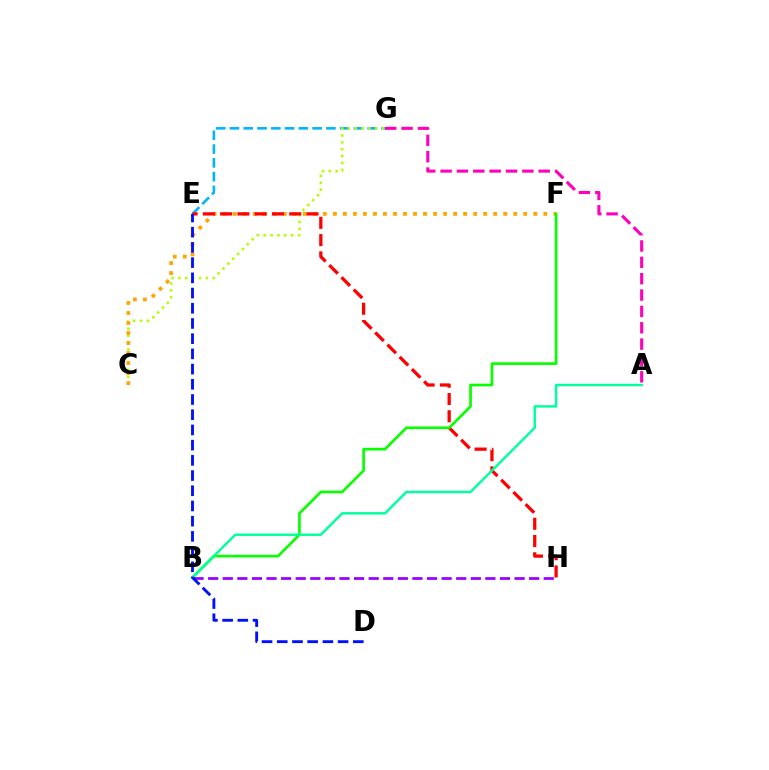{('E', 'G'): [{'color': '#00b5ff', 'line_style': 'dashed', 'thickness': 1.87}], ('B', 'H'): [{'color': '#9b00ff', 'line_style': 'dashed', 'thickness': 1.98}], ('A', 'G'): [{'color': '#ff00bd', 'line_style': 'dashed', 'thickness': 2.22}], ('C', 'G'): [{'color': '#b3ff00', 'line_style': 'dotted', 'thickness': 1.87}], ('C', 'F'): [{'color': '#ffa500', 'line_style': 'dotted', 'thickness': 2.72}], ('E', 'H'): [{'color': '#ff0000', 'line_style': 'dashed', 'thickness': 2.35}], ('B', 'F'): [{'color': '#08ff00', 'line_style': 'solid', 'thickness': 1.92}], ('A', 'B'): [{'color': '#00ff9d', 'line_style': 'solid', 'thickness': 1.77}], ('D', 'E'): [{'color': '#0010ff', 'line_style': 'dashed', 'thickness': 2.07}]}